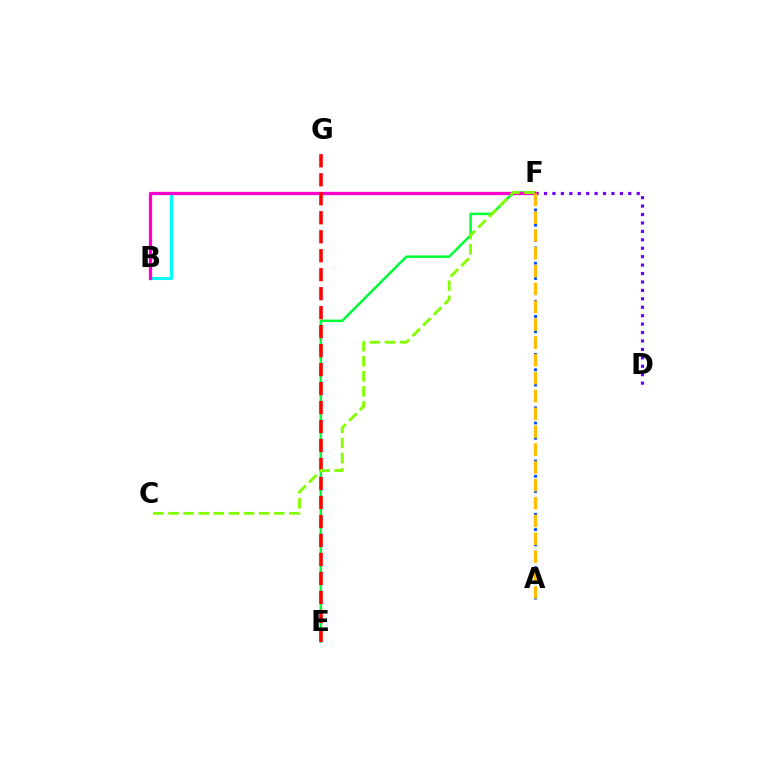{('B', 'F'): [{'color': '#00fff6', 'line_style': 'solid', 'thickness': 2.2}, {'color': '#ff00cf', 'line_style': 'solid', 'thickness': 2.35}], ('E', 'F'): [{'color': '#00ff39', 'line_style': 'solid', 'thickness': 1.82}], ('D', 'F'): [{'color': '#7200ff', 'line_style': 'dotted', 'thickness': 2.29}], ('A', 'F'): [{'color': '#004bff', 'line_style': 'dotted', 'thickness': 2.07}, {'color': '#ffbd00', 'line_style': 'dashed', 'thickness': 2.42}], ('E', 'G'): [{'color': '#ff0000', 'line_style': 'dashed', 'thickness': 2.58}], ('C', 'F'): [{'color': '#84ff00', 'line_style': 'dashed', 'thickness': 2.05}]}